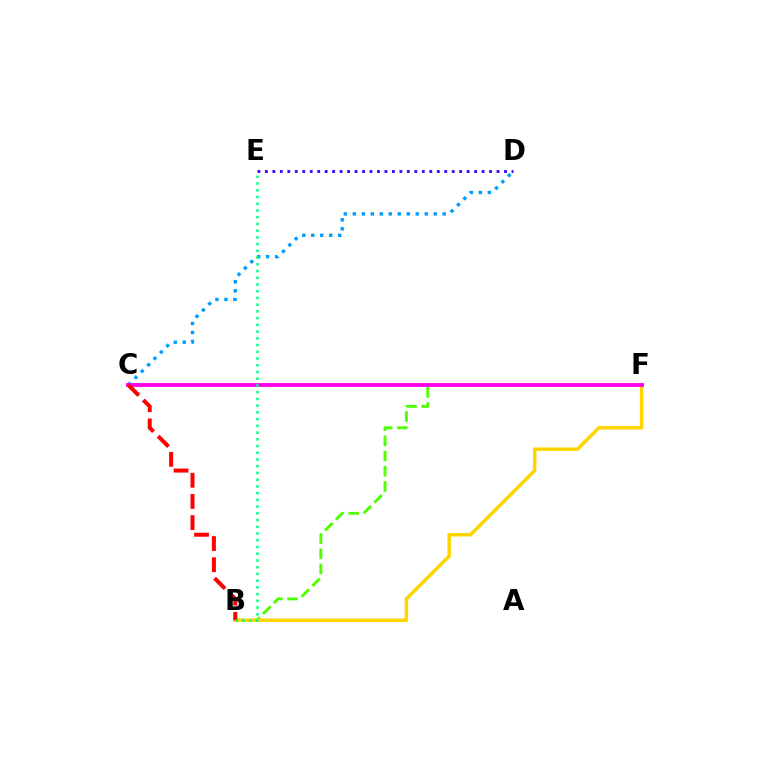{('C', 'D'): [{'color': '#009eff', 'line_style': 'dotted', 'thickness': 2.44}], ('B', 'F'): [{'color': '#4fff00', 'line_style': 'dashed', 'thickness': 2.07}, {'color': '#ffd500', 'line_style': 'solid', 'thickness': 2.51}], ('C', 'F'): [{'color': '#ff00ed', 'line_style': 'solid', 'thickness': 2.77}], ('D', 'E'): [{'color': '#3700ff', 'line_style': 'dotted', 'thickness': 2.03}], ('B', 'C'): [{'color': '#ff0000', 'line_style': 'dashed', 'thickness': 2.88}], ('B', 'E'): [{'color': '#00ff86', 'line_style': 'dotted', 'thickness': 1.83}]}